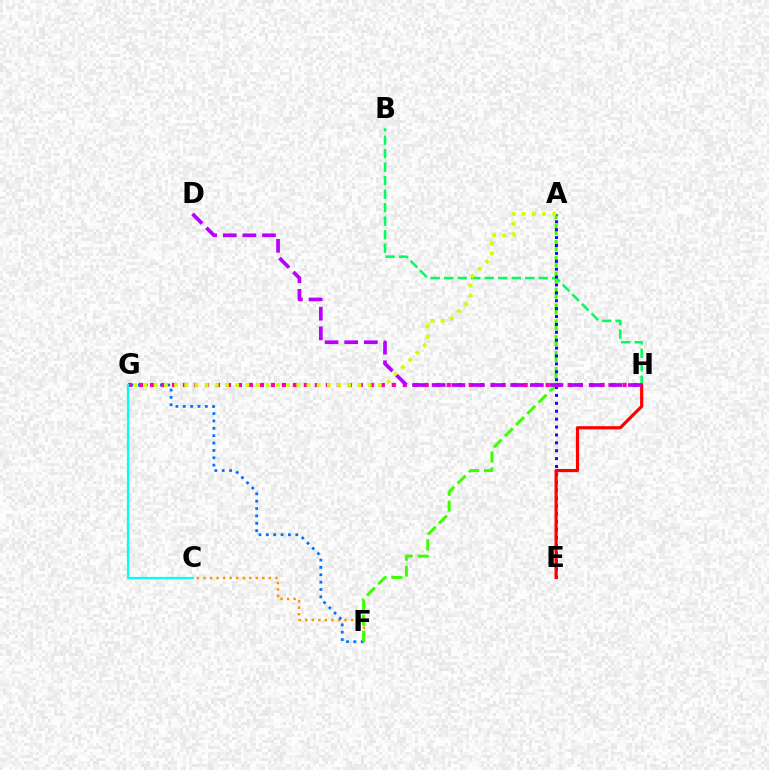{('B', 'H'): [{'color': '#00ff5c', 'line_style': 'dashed', 'thickness': 1.83}], ('C', 'F'): [{'color': '#ff9400', 'line_style': 'dotted', 'thickness': 1.78}], ('F', 'G'): [{'color': '#0074ff', 'line_style': 'dotted', 'thickness': 2.0}], ('A', 'F'): [{'color': '#3dff00', 'line_style': 'dashed', 'thickness': 2.16}], ('A', 'E'): [{'color': '#2500ff', 'line_style': 'dotted', 'thickness': 2.14}], ('G', 'H'): [{'color': '#ff00ac', 'line_style': 'dotted', 'thickness': 2.99}], ('C', 'G'): [{'color': '#00fff6', 'line_style': 'solid', 'thickness': 1.6}], ('A', 'G'): [{'color': '#d1ff00', 'line_style': 'dotted', 'thickness': 2.77}], ('E', 'H'): [{'color': '#ff0000', 'line_style': 'solid', 'thickness': 2.29}], ('D', 'H'): [{'color': '#b900ff', 'line_style': 'dashed', 'thickness': 2.67}]}